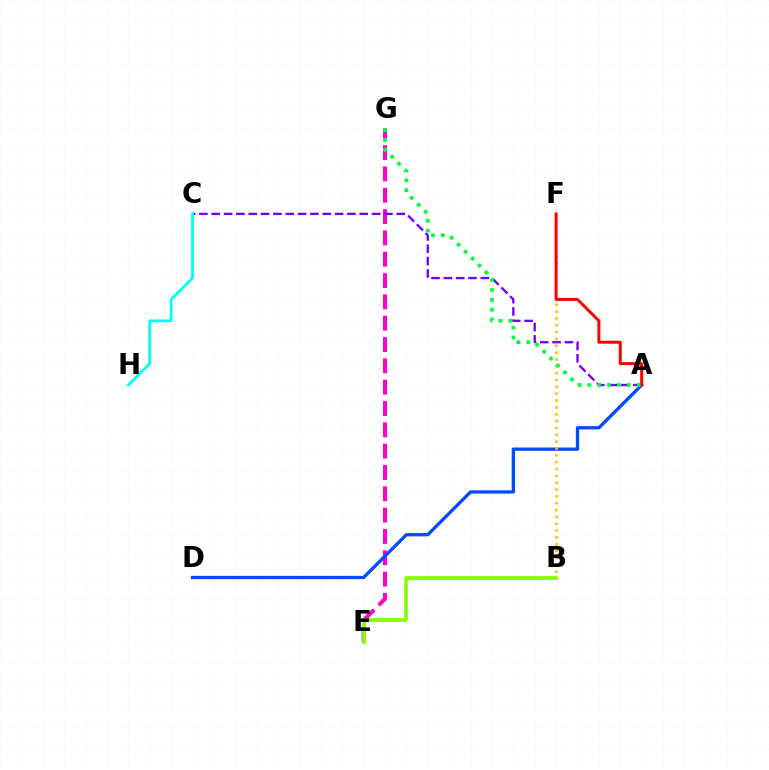{('E', 'G'): [{'color': '#ff00cf', 'line_style': 'dashed', 'thickness': 2.9}], ('A', 'C'): [{'color': '#7200ff', 'line_style': 'dashed', 'thickness': 1.68}], ('A', 'D'): [{'color': '#004bff', 'line_style': 'solid', 'thickness': 2.36}], ('B', 'F'): [{'color': '#ffbd00', 'line_style': 'dotted', 'thickness': 1.86}], ('A', 'F'): [{'color': '#ff0000', 'line_style': 'solid', 'thickness': 2.13}], ('C', 'H'): [{'color': '#00fff6', 'line_style': 'solid', 'thickness': 2.0}], ('B', 'E'): [{'color': '#84ff00', 'line_style': 'solid', 'thickness': 2.67}], ('A', 'G'): [{'color': '#00ff39', 'line_style': 'dotted', 'thickness': 2.67}]}